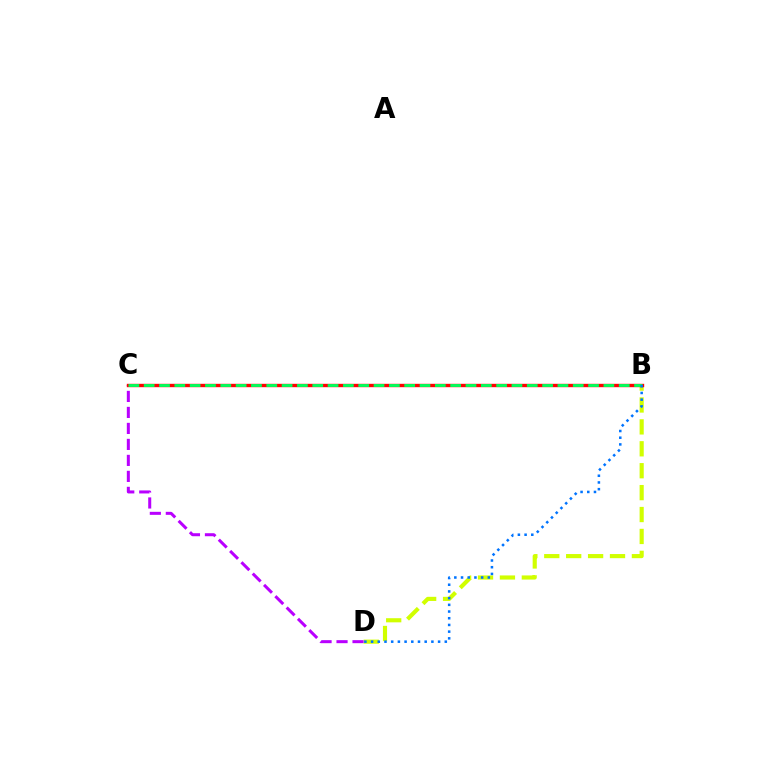{('B', 'D'): [{'color': '#d1ff00', 'line_style': 'dashed', 'thickness': 2.98}, {'color': '#0074ff', 'line_style': 'dotted', 'thickness': 1.82}], ('C', 'D'): [{'color': '#b900ff', 'line_style': 'dashed', 'thickness': 2.17}], ('B', 'C'): [{'color': '#ff0000', 'line_style': 'solid', 'thickness': 2.44}, {'color': '#00ff5c', 'line_style': 'dashed', 'thickness': 2.08}]}